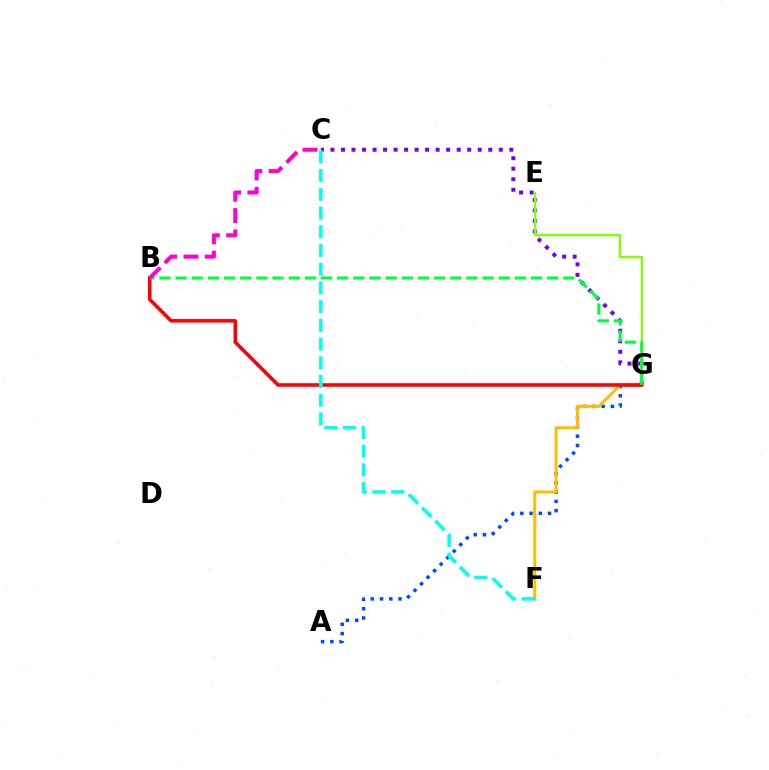{('A', 'G'): [{'color': '#004bff', 'line_style': 'dotted', 'thickness': 2.51}], ('F', 'G'): [{'color': '#ffbd00', 'line_style': 'solid', 'thickness': 2.19}], ('C', 'G'): [{'color': '#7200ff', 'line_style': 'dotted', 'thickness': 2.86}], ('E', 'G'): [{'color': '#84ff00', 'line_style': 'solid', 'thickness': 1.71}], ('B', 'G'): [{'color': '#ff0000', 'line_style': 'solid', 'thickness': 2.56}, {'color': '#00ff39', 'line_style': 'dashed', 'thickness': 2.19}], ('C', 'F'): [{'color': '#00fff6', 'line_style': 'dashed', 'thickness': 2.54}], ('B', 'C'): [{'color': '#ff00cf', 'line_style': 'dashed', 'thickness': 2.9}]}